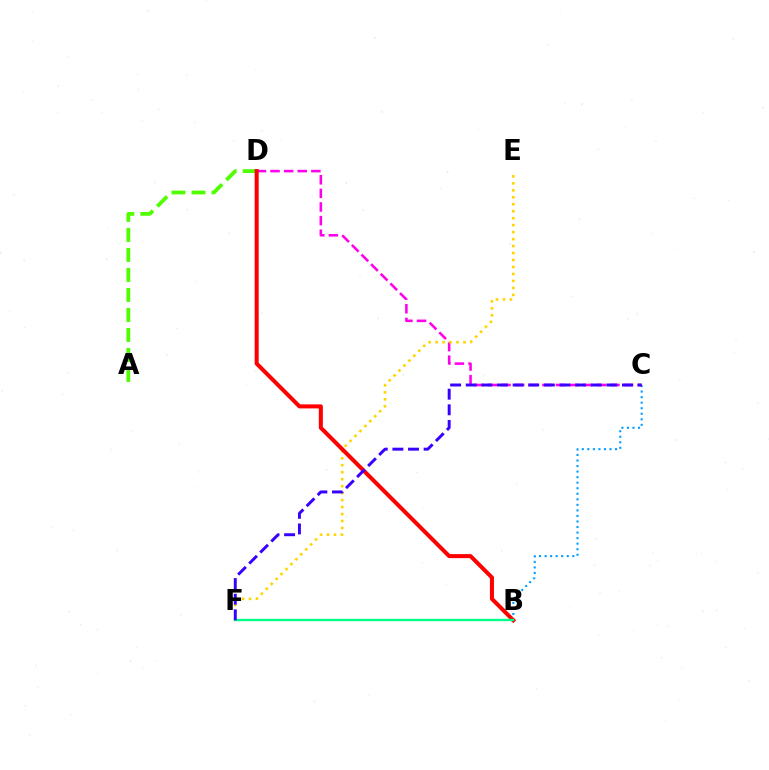{('B', 'C'): [{'color': '#009eff', 'line_style': 'dotted', 'thickness': 1.51}], ('C', 'D'): [{'color': '#ff00ed', 'line_style': 'dashed', 'thickness': 1.85}], ('A', 'D'): [{'color': '#4fff00', 'line_style': 'dashed', 'thickness': 2.72}], ('E', 'F'): [{'color': '#ffd500', 'line_style': 'dotted', 'thickness': 1.89}], ('B', 'D'): [{'color': '#ff0000', 'line_style': 'solid', 'thickness': 2.91}], ('B', 'F'): [{'color': '#00ff86', 'line_style': 'solid', 'thickness': 1.7}], ('C', 'F'): [{'color': '#3700ff', 'line_style': 'dashed', 'thickness': 2.12}]}